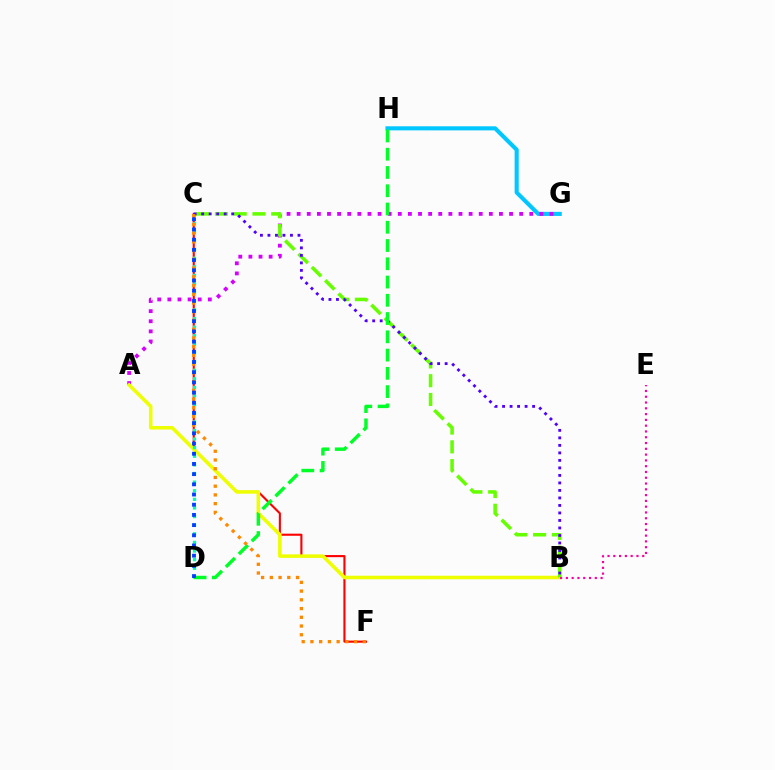{('C', 'F'): [{'color': '#ff0000', 'line_style': 'solid', 'thickness': 1.52}, {'color': '#ff8800', 'line_style': 'dotted', 'thickness': 2.37}], ('G', 'H'): [{'color': '#00c7ff', 'line_style': 'solid', 'thickness': 2.95}], ('A', 'G'): [{'color': '#d600ff', 'line_style': 'dotted', 'thickness': 2.75}], ('A', 'B'): [{'color': '#eeff00', 'line_style': 'solid', 'thickness': 2.54}], ('C', 'D'): [{'color': '#00ffaf', 'line_style': 'dotted', 'thickness': 2.34}, {'color': '#003fff', 'line_style': 'dotted', 'thickness': 2.77}], ('B', 'C'): [{'color': '#66ff00', 'line_style': 'dashed', 'thickness': 2.55}, {'color': '#4f00ff', 'line_style': 'dotted', 'thickness': 2.04}], ('B', 'E'): [{'color': '#ff00a0', 'line_style': 'dotted', 'thickness': 1.57}], ('D', 'H'): [{'color': '#00ff27', 'line_style': 'dashed', 'thickness': 2.48}]}